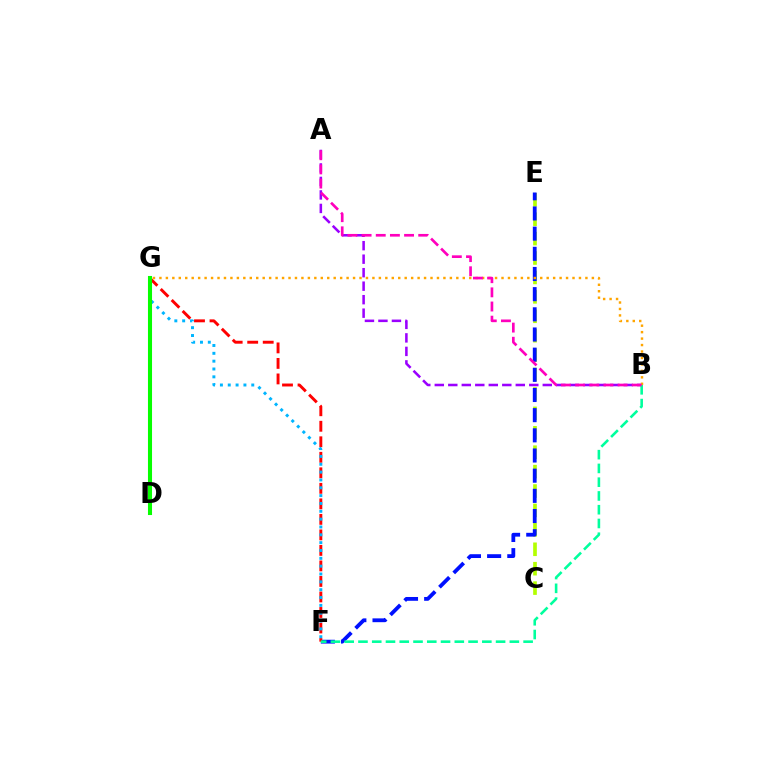{('C', 'E'): [{'color': '#b3ff00', 'line_style': 'dashed', 'thickness': 2.64}], ('E', 'F'): [{'color': '#0010ff', 'line_style': 'dashed', 'thickness': 2.74}], ('F', 'G'): [{'color': '#ff0000', 'line_style': 'dashed', 'thickness': 2.11}, {'color': '#00b5ff', 'line_style': 'dotted', 'thickness': 2.13}], ('A', 'B'): [{'color': '#9b00ff', 'line_style': 'dashed', 'thickness': 1.83}, {'color': '#ff00bd', 'line_style': 'dashed', 'thickness': 1.92}], ('B', 'G'): [{'color': '#ffa500', 'line_style': 'dotted', 'thickness': 1.75}], ('B', 'F'): [{'color': '#00ff9d', 'line_style': 'dashed', 'thickness': 1.87}], ('D', 'G'): [{'color': '#08ff00', 'line_style': 'solid', 'thickness': 2.93}]}